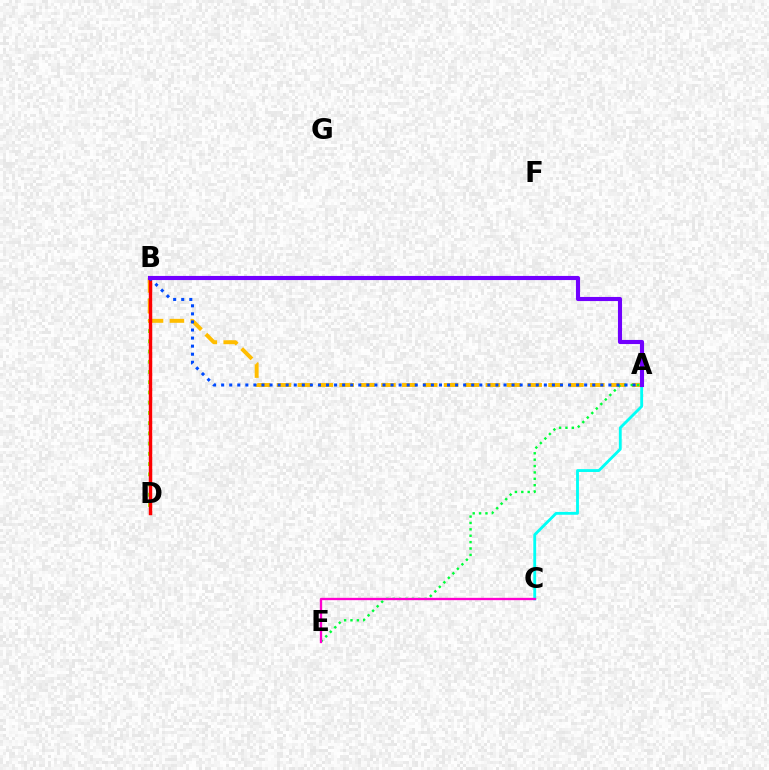{('B', 'D'): [{'color': '#84ff00', 'line_style': 'dotted', 'thickness': 2.78}, {'color': '#ff0000', 'line_style': 'solid', 'thickness': 2.48}], ('A', 'B'): [{'color': '#ffbd00', 'line_style': 'dashed', 'thickness': 2.84}, {'color': '#004bff', 'line_style': 'dotted', 'thickness': 2.19}, {'color': '#7200ff', 'line_style': 'solid', 'thickness': 2.96}], ('A', 'E'): [{'color': '#00ff39', 'line_style': 'dotted', 'thickness': 1.73}], ('A', 'C'): [{'color': '#00fff6', 'line_style': 'solid', 'thickness': 2.04}], ('C', 'E'): [{'color': '#ff00cf', 'line_style': 'solid', 'thickness': 1.67}]}